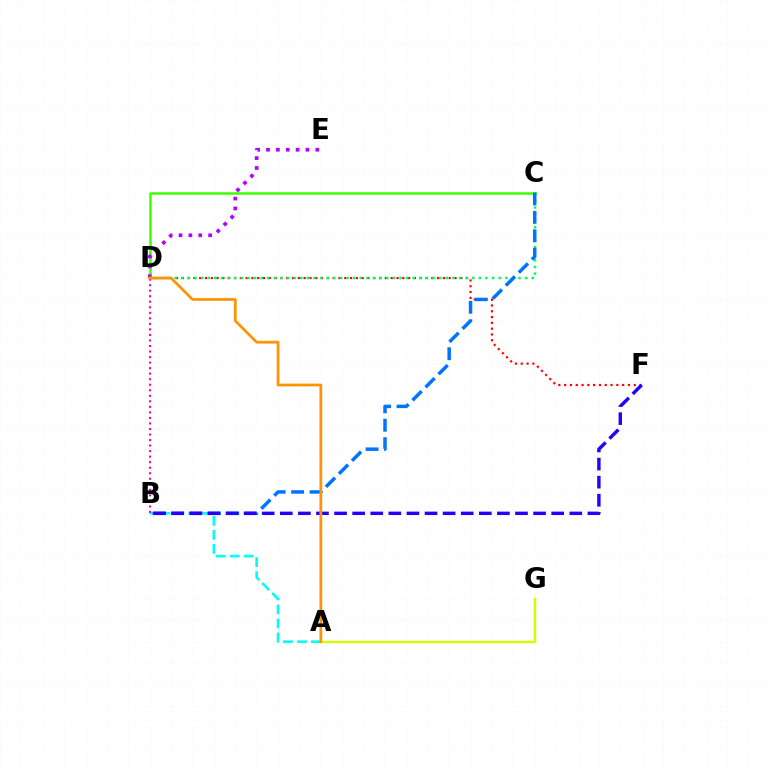{('C', 'D'): [{'color': '#3dff00', 'line_style': 'solid', 'thickness': 1.81}, {'color': '#00ff5c', 'line_style': 'dotted', 'thickness': 1.8}], ('D', 'F'): [{'color': '#ff0000', 'line_style': 'dotted', 'thickness': 1.58}], ('D', 'E'): [{'color': '#b900ff', 'line_style': 'dotted', 'thickness': 2.68}], ('A', 'B'): [{'color': '#00fff6', 'line_style': 'dashed', 'thickness': 1.91}], ('B', 'D'): [{'color': '#ff00ac', 'line_style': 'dotted', 'thickness': 1.5}], ('B', 'C'): [{'color': '#0074ff', 'line_style': 'dashed', 'thickness': 2.5}], ('B', 'F'): [{'color': '#2500ff', 'line_style': 'dashed', 'thickness': 2.46}], ('A', 'G'): [{'color': '#d1ff00', 'line_style': 'solid', 'thickness': 1.74}], ('A', 'D'): [{'color': '#ff9400', 'line_style': 'solid', 'thickness': 1.99}]}